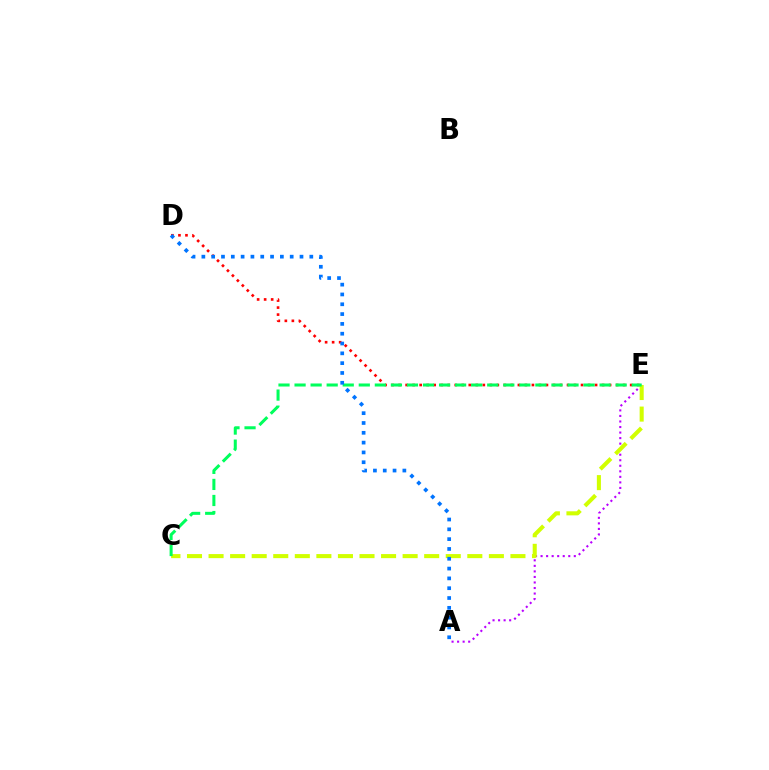{('A', 'E'): [{'color': '#b900ff', 'line_style': 'dotted', 'thickness': 1.5}], ('C', 'E'): [{'color': '#d1ff00', 'line_style': 'dashed', 'thickness': 2.93}, {'color': '#00ff5c', 'line_style': 'dashed', 'thickness': 2.18}], ('D', 'E'): [{'color': '#ff0000', 'line_style': 'dotted', 'thickness': 1.91}], ('A', 'D'): [{'color': '#0074ff', 'line_style': 'dotted', 'thickness': 2.67}]}